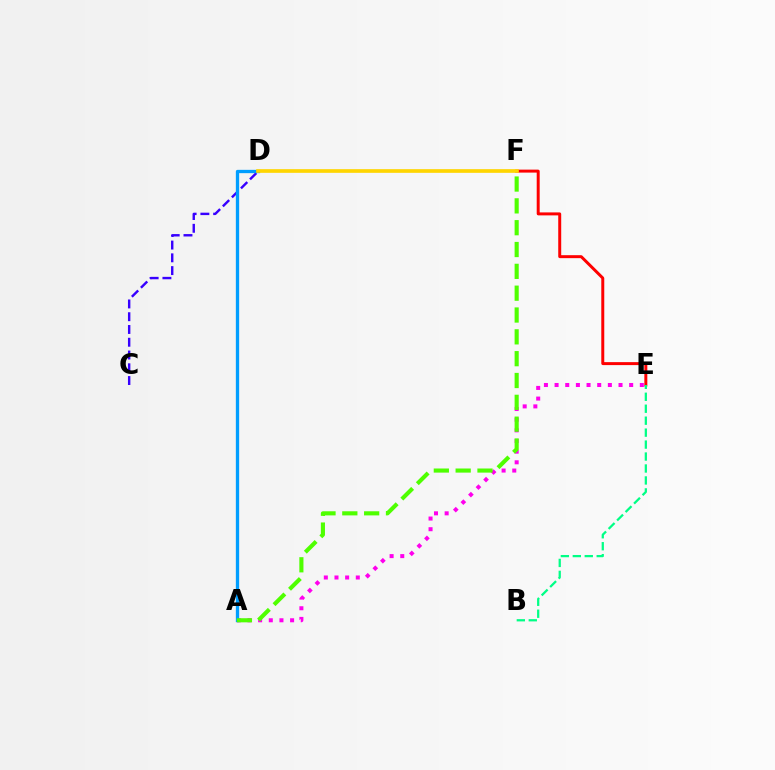{('C', 'D'): [{'color': '#3700ff', 'line_style': 'dashed', 'thickness': 1.73}], ('E', 'F'): [{'color': '#ff0000', 'line_style': 'solid', 'thickness': 2.14}], ('B', 'E'): [{'color': '#00ff86', 'line_style': 'dashed', 'thickness': 1.62}], ('A', 'E'): [{'color': '#ff00ed', 'line_style': 'dotted', 'thickness': 2.9}], ('A', 'D'): [{'color': '#009eff', 'line_style': 'solid', 'thickness': 2.38}], ('A', 'F'): [{'color': '#4fff00', 'line_style': 'dashed', 'thickness': 2.97}], ('D', 'F'): [{'color': '#ffd500', 'line_style': 'solid', 'thickness': 2.64}]}